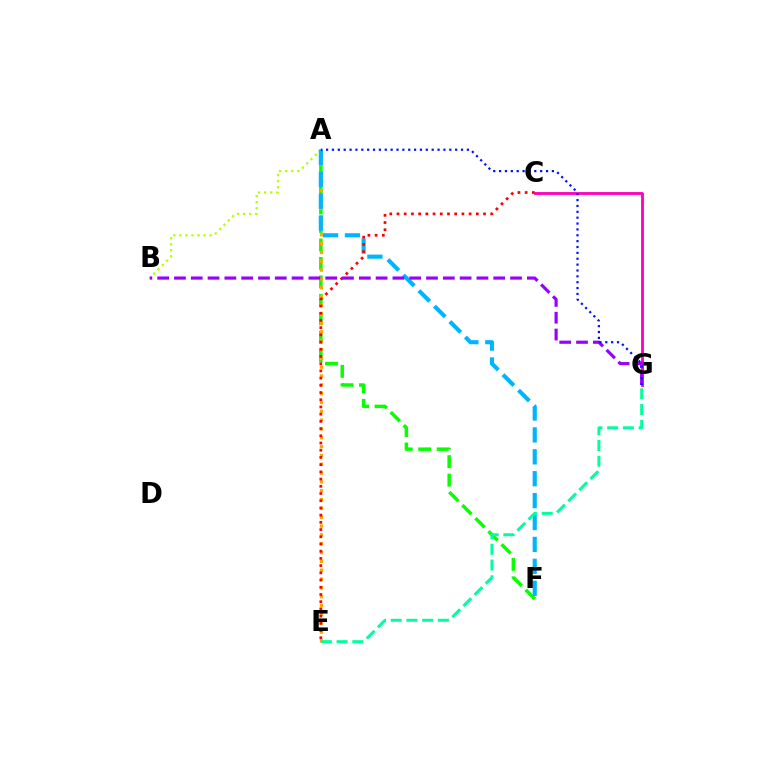{('A', 'F'): [{'color': '#08ff00', 'line_style': 'dashed', 'thickness': 2.51}, {'color': '#00b5ff', 'line_style': 'dashed', 'thickness': 2.98}], ('A', 'B'): [{'color': '#b3ff00', 'line_style': 'dotted', 'thickness': 1.65}], ('A', 'E'): [{'color': '#ffa500', 'line_style': 'dotted', 'thickness': 2.4}], ('C', 'G'): [{'color': '#ff00bd', 'line_style': 'solid', 'thickness': 2.03}], ('C', 'E'): [{'color': '#ff0000', 'line_style': 'dotted', 'thickness': 1.96}], ('E', 'G'): [{'color': '#00ff9d', 'line_style': 'dashed', 'thickness': 2.14}], ('B', 'G'): [{'color': '#9b00ff', 'line_style': 'dashed', 'thickness': 2.28}], ('A', 'G'): [{'color': '#0010ff', 'line_style': 'dotted', 'thickness': 1.59}]}